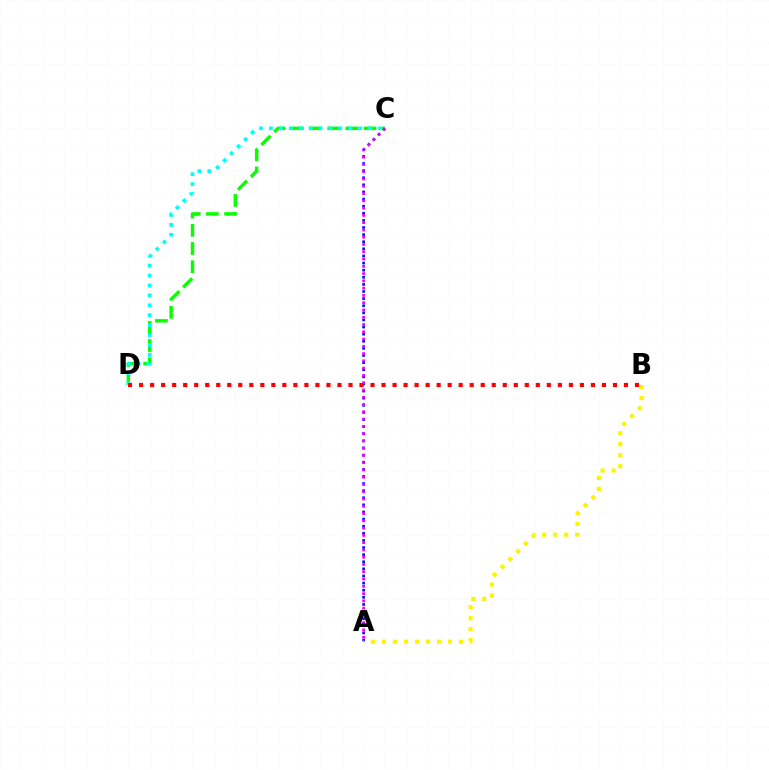{('A', 'C'): [{'color': '#0010ff', 'line_style': 'dotted', 'thickness': 1.93}, {'color': '#ee00ff', 'line_style': 'dotted', 'thickness': 1.98}], ('C', 'D'): [{'color': '#08ff00', 'line_style': 'dashed', 'thickness': 2.47}, {'color': '#00fff6', 'line_style': 'dotted', 'thickness': 2.7}], ('B', 'D'): [{'color': '#ff0000', 'line_style': 'dotted', 'thickness': 2.99}], ('A', 'B'): [{'color': '#fcf500', 'line_style': 'dotted', 'thickness': 2.99}]}